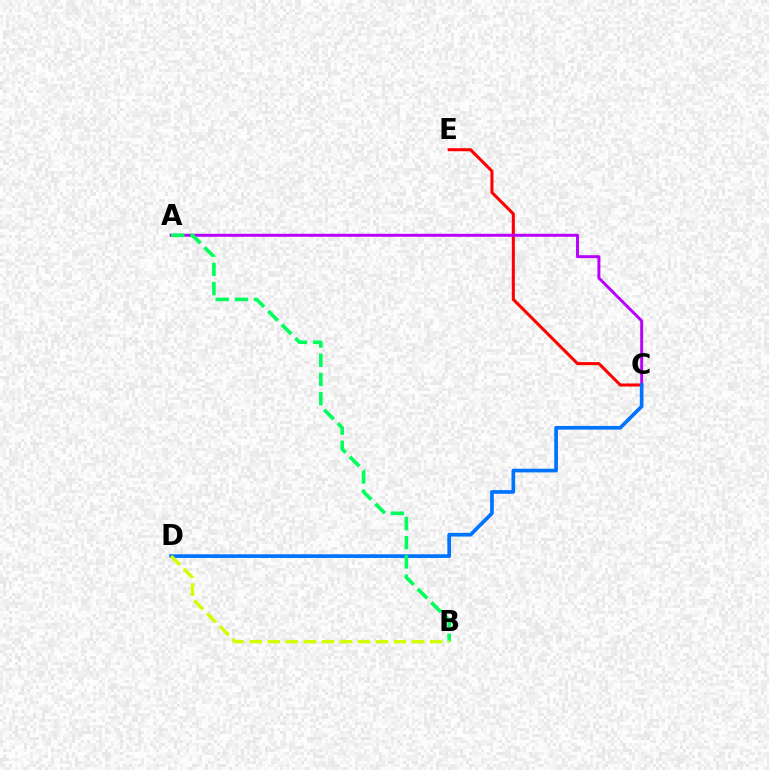{('C', 'E'): [{'color': '#ff0000', 'line_style': 'solid', 'thickness': 2.19}], ('A', 'C'): [{'color': '#b900ff', 'line_style': 'solid', 'thickness': 2.13}], ('C', 'D'): [{'color': '#0074ff', 'line_style': 'solid', 'thickness': 2.65}], ('A', 'B'): [{'color': '#00ff5c', 'line_style': 'dashed', 'thickness': 2.61}], ('B', 'D'): [{'color': '#d1ff00', 'line_style': 'dashed', 'thickness': 2.45}]}